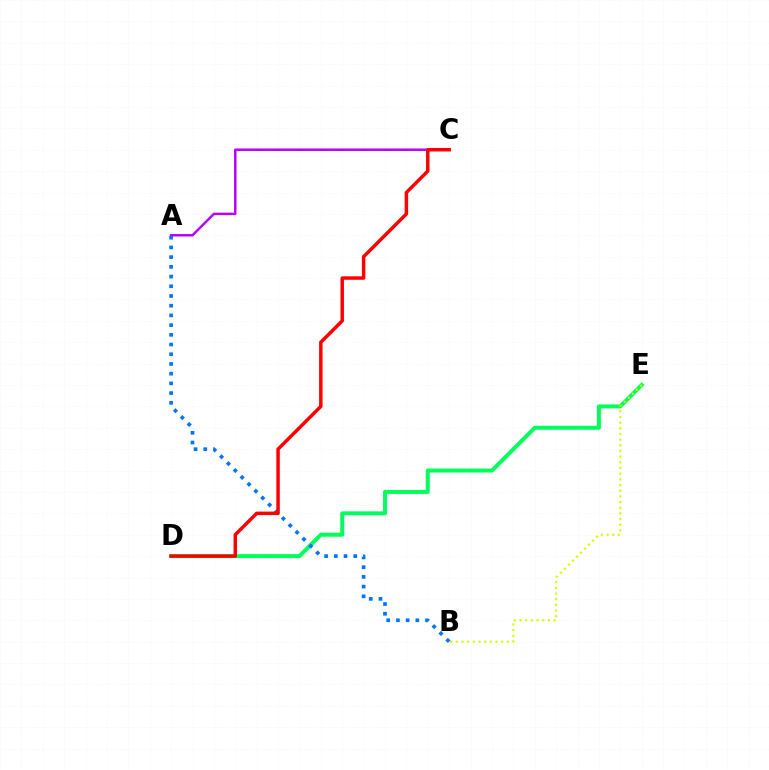{('D', 'E'): [{'color': '#00ff5c', 'line_style': 'solid', 'thickness': 2.85}], ('A', 'C'): [{'color': '#b900ff', 'line_style': 'solid', 'thickness': 1.78}], ('B', 'E'): [{'color': '#d1ff00', 'line_style': 'dotted', 'thickness': 1.54}], ('A', 'B'): [{'color': '#0074ff', 'line_style': 'dotted', 'thickness': 2.64}], ('C', 'D'): [{'color': '#ff0000', 'line_style': 'solid', 'thickness': 2.5}]}